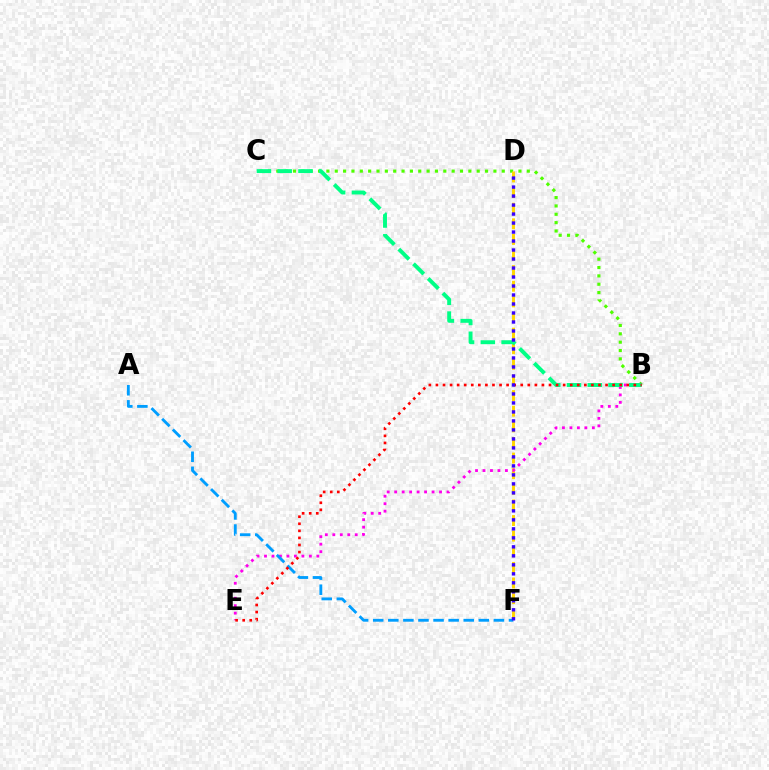{('B', 'C'): [{'color': '#4fff00', 'line_style': 'dotted', 'thickness': 2.27}, {'color': '#00ff86', 'line_style': 'dashed', 'thickness': 2.82}], ('D', 'F'): [{'color': '#ffd500', 'line_style': 'dashed', 'thickness': 2.12}, {'color': '#3700ff', 'line_style': 'dotted', 'thickness': 2.44}], ('B', 'E'): [{'color': '#ff00ed', 'line_style': 'dotted', 'thickness': 2.03}, {'color': '#ff0000', 'line_style': 'dotted', 'thickness': 1.92}], ('A', 'F'): [{'color': '#009eff', 'line_style': 'dashed', 'thickness': 2.05}]}